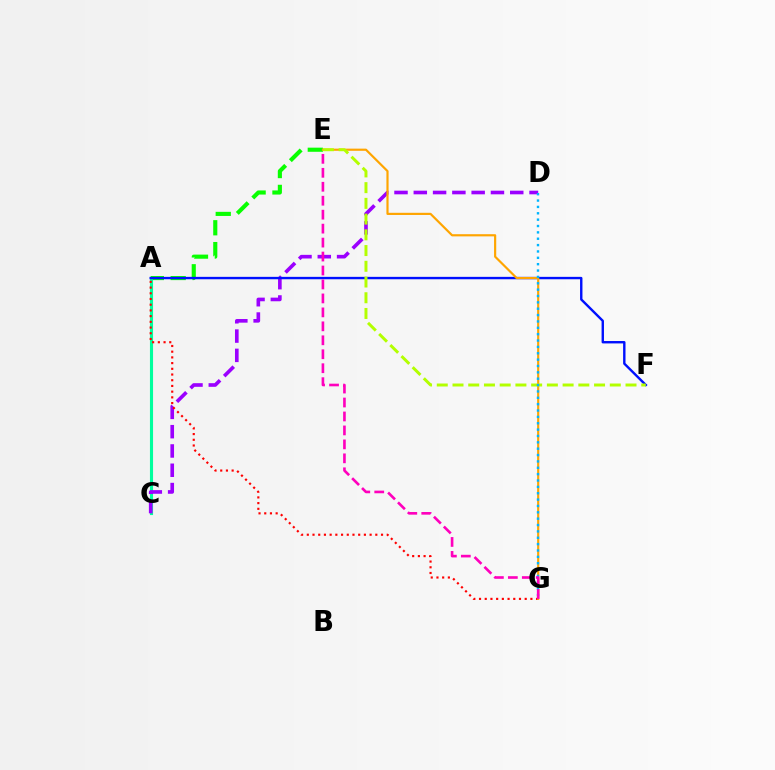{('A', 'E'): [{'color': '#08ff00', 'line_style': 'dashed', 'thickness': 2.97}], ('A', 'C'): [{'color': '#00ff9d', 'line_style': 'solid', 'thickness': 2.24}], ('C', 'D'): [{'color': '#9b00ff', 'line_style': 'dashed', 'thickness': 2.62}], ('A', 'G'): [{'color': '#ff0000', 'line_style': 'dotted', 'thickness': 1.55}], ('A', 'F'): [{'color': '#0010ff', 'line_style': 'solid', 'thickness': 1.73}], ('E', 'G'): [{'color': '#ffa500', 'line_style': 'solid', 'thickness': 1.57}, {'color': '#ff00bd', 'line_style': 'dashed', 'thickness': 1.9}], ('E', 'F'): [{'color': '#b3ff00', 'line_style': 'dashed', 'thickness': 2.14}], ('D', 'G'): [{'color': '#00b5ff', 'line_style': 'dotted', 'thickness': 1.73}]}